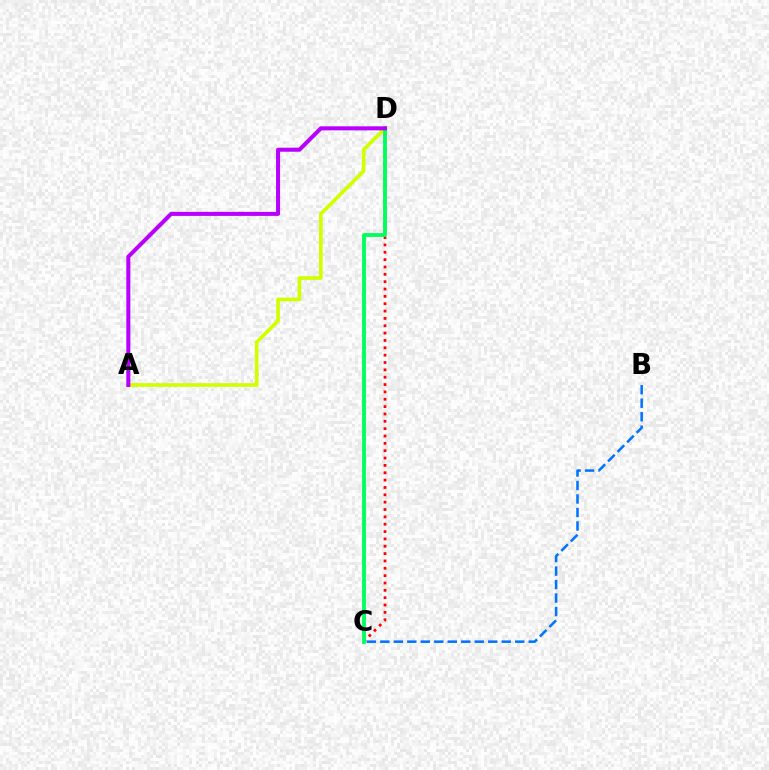{('C', 'D'): [{'color': '#ff0000', 'line_style': 'dotted', 'thickness': 2.0}, {'color': '#00ff5c', 'line_style': 'solid', 'thickness': 2.76}], ('B', 'C'): [{'color': '#0074ff', 'line_style': 'dashed', 'thickness': 1.83}], ('A', 'D'): [{'color': '#d1ff00', 'line_style': 'solid', 'thickness': 2.66}, {'color': '#b900ff', 'line_style': 'solid', 'thickness': 2.9}]}